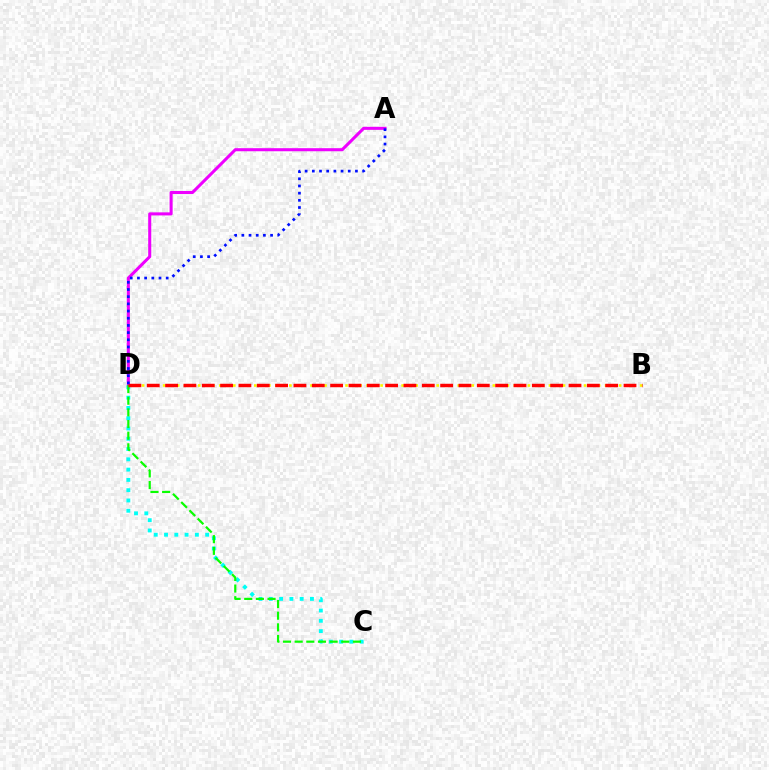{('B', 'D'): [{'color': '#fcf500', 'line_style': 'dotted', 'thickness': 1.91}, {'color': '#ff0000', 'line_style': 'dashed', 'thickness': 2.49}], ('A', 'D'): [{'color': '#ee00ff', 'line_style': 'solid', 'thickness': 2.2}, {'color': '#0010ff', 'line_style': 'dotted', 'thickness': 1.95}], ('C', 'D'): [{'color': '#00fff6', 'line_style': 'dotted', 'thickness': 2.79}, {'color': '#08ff00', 'line_style': 'dashed', 'thickness': 1.58}]}